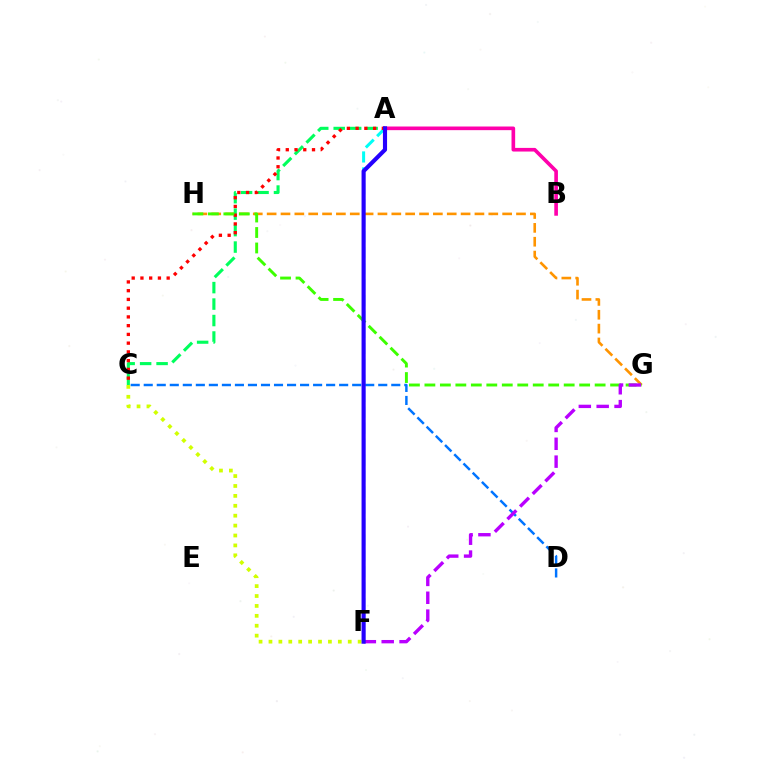{('G', 'H'): [{'color': '#ff9400', 'line_style': 'dashed', 'thickness': 1.88}, {'color': '#3dff00', 'line_style': 'dashed', 'thickness': 2.1}], ('C', 'F'): [{'color': '#d1ff00', 'line_style': 'dotted', 'thickness': 2.69}], ('A', 'F'): [{'color': '#00fff6', 'line_style': 'dashed', 'thickness': 2.17}, {'color': '#2500ff', 'line_style': 'solid', 'thickness': 2.97}], ('A', 'C'): [{'color': '#00ff5c', 'line_style': 'dashed', 'thickness': 2.24}, {'color': '#ff0000', 'line_style': 'dotted', 'thickness': 2.38}], ('C', 'D'): [{'color': '#0074ff', 'line_style': 'dashed', 'thickness': 1.77}], ('F', 'G'): [{'color': '#b900ff', 'line_style': 'dashed', 'thickness': 2.43}], ('A', 'B'): [{'color': '#ff00ac', 'line_style': 'solid', 'thickness': 2.62}]}